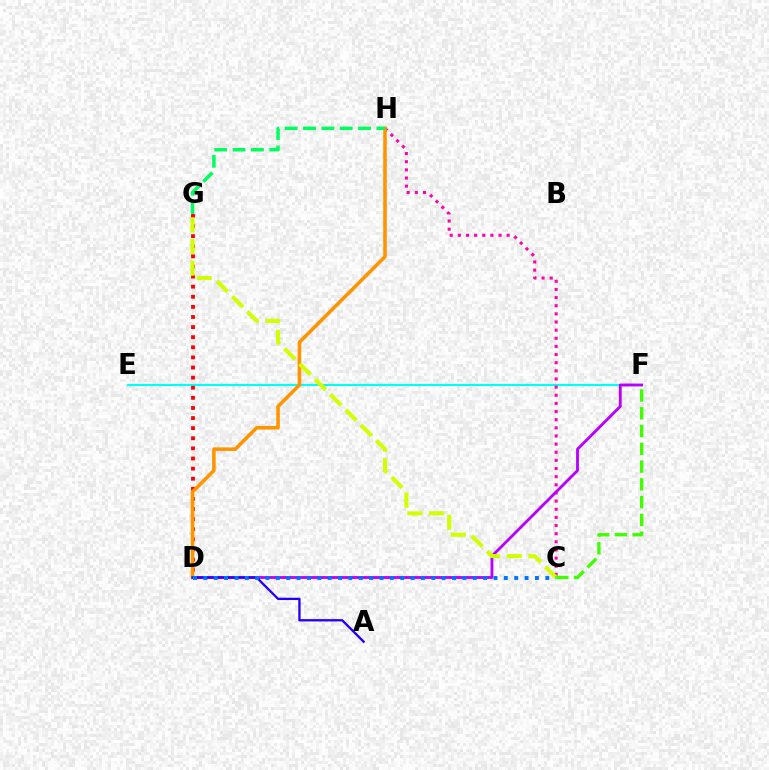{('E', 'F'): [{'color': '#00fff6', 'line_style': 'solid', 'thickness': 1.51}], ('C', 'H'): [{'color': '#ff00ac', 'line_style': 'dotted', 'thickness': 2.21}], ('D', 'F'): [{'color': '#b900ff', 'line_style': 'solid', 'thickness': 2.04}], ('D', 'G'): [{'color': '#ff0000', 'line_style': 'dotted', 'thickness': 2.75}], ('D', 'H'): [{'color': '#ff9400', 'line_style': 'solid', 'thickness': 2.57}], ('G', 'H'): [{'color': '#00ff5c', 'line_style': 'dashed', 'thickness': 2.49}], ('C', 'G'): [{'color': '#d1ff00', 'line_style': 'dashed', 'thickness': 2.94}], ('A', 'D'): [{'color': '#2500ff', 'line_style': 'solid', 'thickness': 1.67}], ('C', 'D'): [{'color': '#0074ff', 'line_style': 'dotted', 'thickness': 2.82}], ('C', 'F'): [{'color': '#3dff00', 'line_style': 'dashed', 'thickness': 2.41}]}